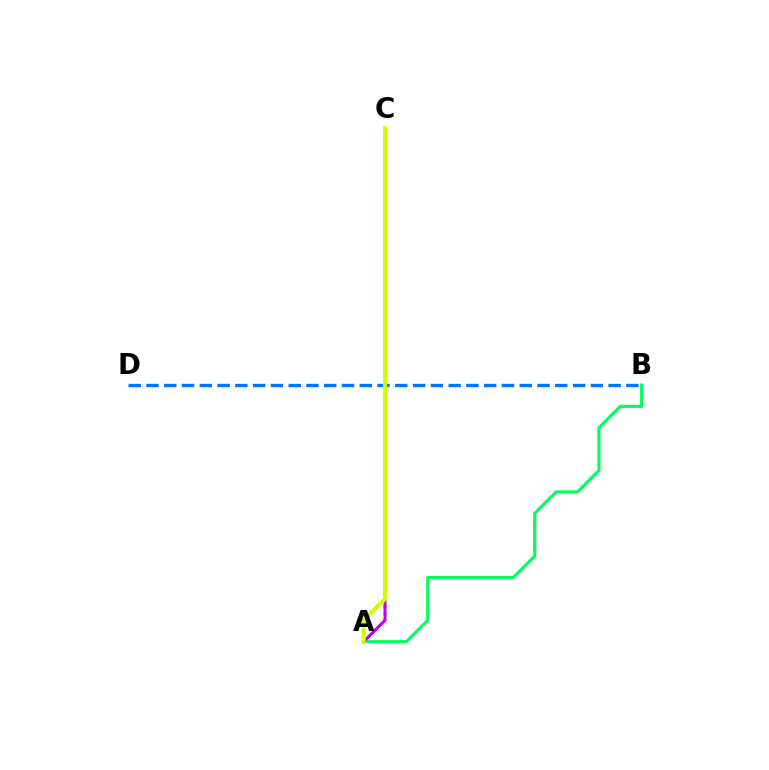{('A', 'C'): [{'color': '#ff0000', 'line_style': 'dotted', 'thickness': 1.93}, {'color': '#b900ff', 'line_style': 'solid', 'thickness': 2.12}, {'color': '#d1ff00', 'line_style': 'solid', 'thickness': 2.97}], ('A', 'B'): [{'color': '#00ff5c', 'line_style': 'solid', 'thickness': 2.25}], ('B', 'D'): [{'color': '#0074ff', 'line_style': 'dashed', 'thickness': 2.41}]}